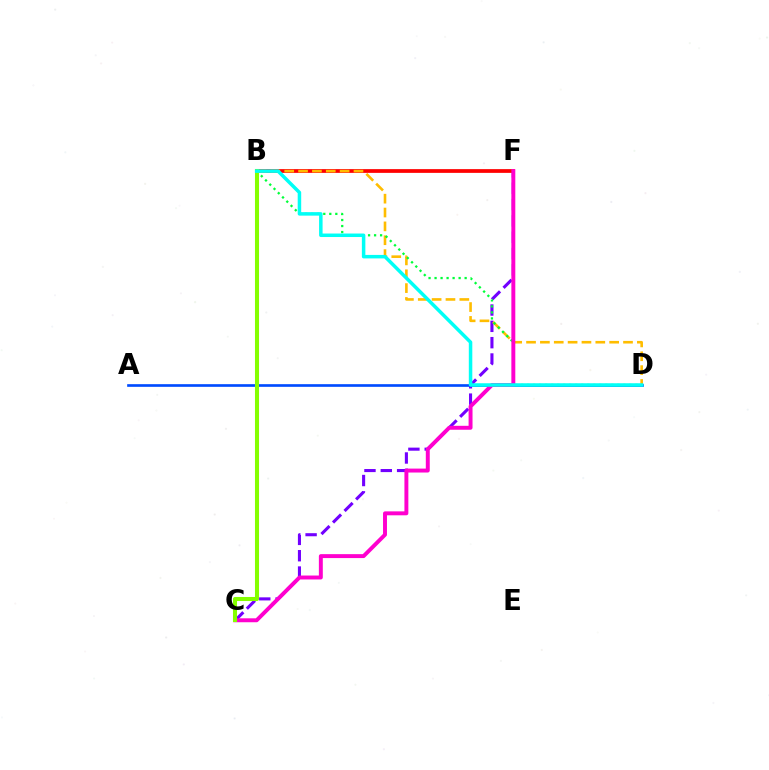{('C', 'F'): [{'color': '#7200ff', 'line_style': 'dashed', 'thickness': 2.22}, {'color': '#ff00cf', 'line_style': 'solid', 'thickness': 2.83}], ('B', 'F'): [{'color': '#ff0000', 'line_style': 'solid', 'thickness': 2.69}], ('B', 'D'): [{'color': '#ffbd00', 'line_style': 'dashed', 'thickness': 1.88}, {'color': '#00ff39', 'line_style': 'dotted', 'thickness': 1.63}, {'color': '#00fff6', 'line_style': 'solid', 'thickness': 2.52}], ('A', 'D'): [{'color': '#004bff', 'line_style': 'solid', 'thickness': 1.92}], ('B', 'C'): [{'color': '#84ff00', 'line_style': 'solid', 'thickness': 2.92}]}